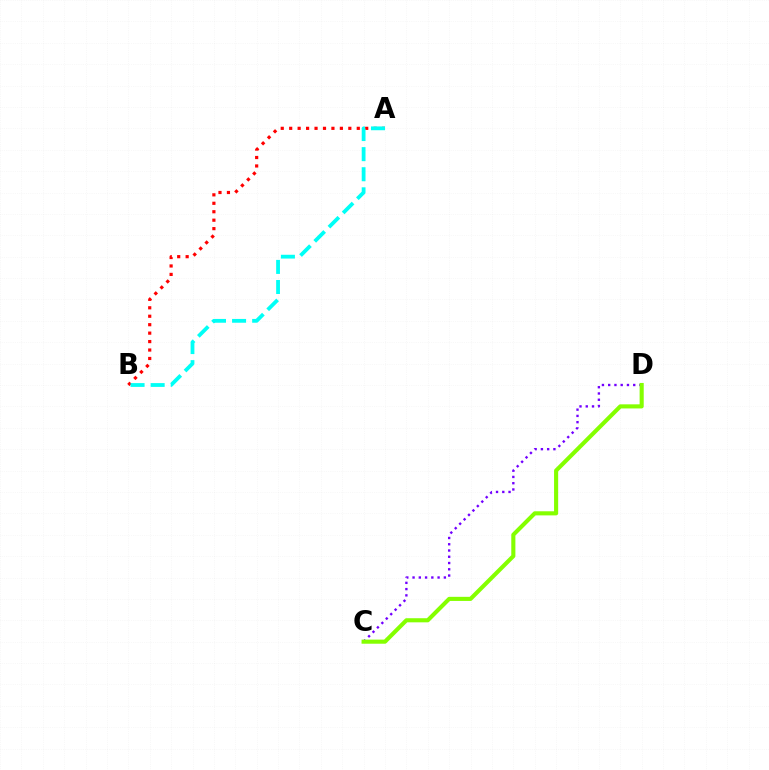{('A', 'B'): [{'color': '#ff0000', 'line_style': 'dotted', 'thickness': 2.3}, {'color': '#00fff6', 'line_style': 'dashed', 'thickness': 2.73}], ('C', 'D'): [{'color': '#7200ff', 'line_style': 'dotted', 'thickness': 1.7}, {'color': '#84ff00', 'line_style': 'solid', 'thickness': 2.96}]}